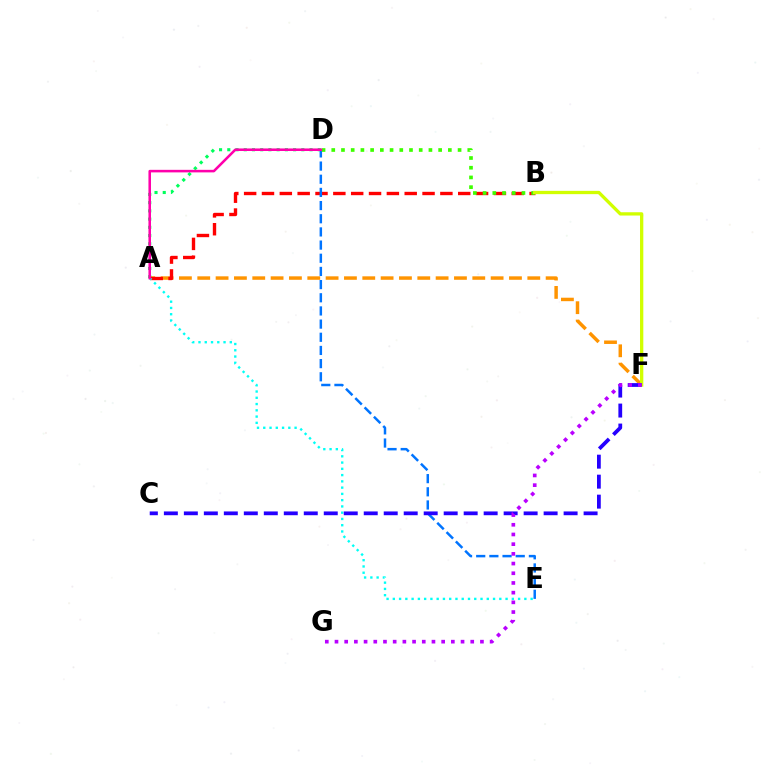{('A', 'F'): [{'color': '#ff9400', 'line_style': 'dashed', 'thickness': 2.49}], ('A', 'D'): [{'color': '#00ff5c', 'line_style': 'dotted', 'thickness': 2.24}, {'color': '#ff00ac', 'line_style': 'solid', 'thickness': 1.84}], ('A', 'B'): [{'color': '#ff0000', 'line_style': 'dashed', 'thickness': 2.42}], ('D', 'E'): [{'color': '#0074ff', 'line_style': 'dashed', 'thickness': 1.79}], ('A', 'E'): [{'color': '#00fff6', 'line_style': 'dotted', 'thickness': 1.7}], ('B', 'D'): [{'color': '#3dff00', 'line_style': 'dotted', 'thickness': 2.64}], ('B', 'F'): [{'color': '#d1ff00', 'line_style': 'solid', 'thickness': 2.37}], ('C', 'F'): [{'color': '#2500ff', 'line_style': 'dashed', 'thickness': 2.72}], ('F', 'G'): [{'color': '#b900ff', 'line_style': 'dotted', 'thickness': 2.63}]}